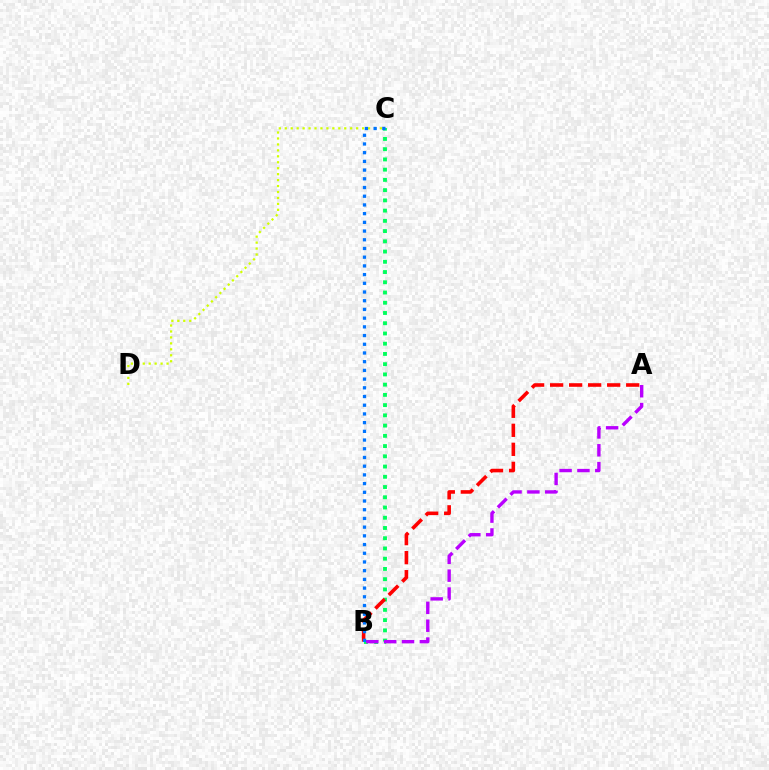{('B', 'C'): [{'color': '#00ff5c', 'line_style': 'dotted', 'thickness': 2.78}, {'color': '#0074ff', 'line_style': 'dotted', 'thickness': 2.37}], ('A', 'B'): [{'color': '#b900ff', 'line_style': 'dashed', 'thickness': 2.43}, {'color': '#ff0000', 'line_style': 'dashed', 'thickness': 2.58}], ('C', 'D'): [{'color': '#d1ff00', 'line_style': 'dotted', 'thickness': 1.62}]}